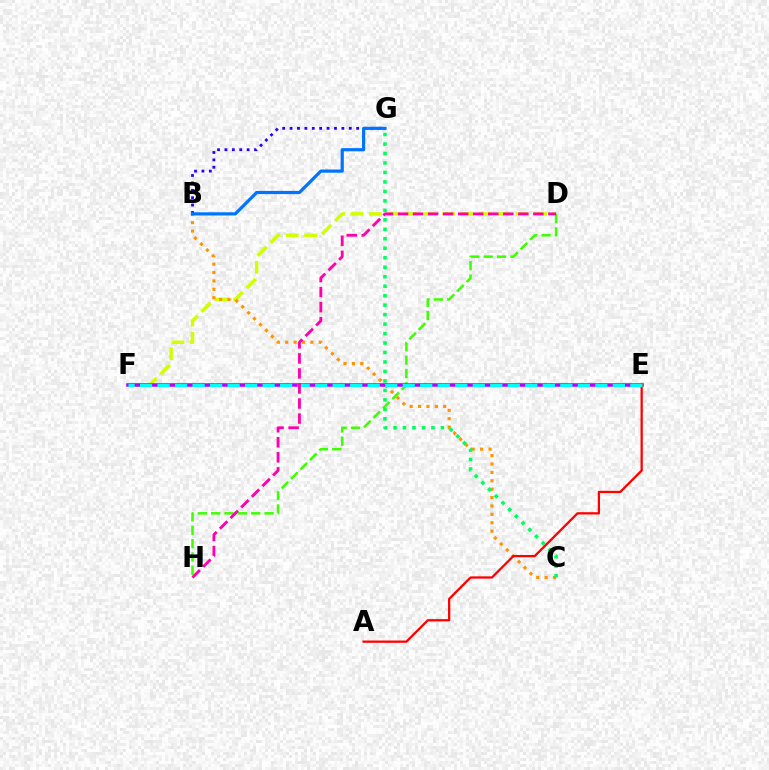{('D', 'F'): [{'color': '#d1ff00', 'line_style': 'dashed', 'thickness': 2.5}], ('B', 'C'): [{'color': '#ff9400', 'line_style': 'dotted', 'thickness': 2.28}], ('C', 'G'): [{'color': '#00ff5c', 'line_style': 'dotted', 'thickness': 2.57}], ('D', 'H'): [{'color': '#3dff00', 'line_style': 'dashed', 'thickness': 1.81}, {'color': '#ff00ac', 'line_style': 'dashed', 'thickness': 2.04}], ('E', 'F'): [{'color': '#b900ff', 'line_style': 'solid', 'thickness': 2.55}, {'color': '#00fff6', 'line_style': 'dashed', 'thickness': 2.38}], ('A', 'E'): [{'color': '#ff0000', 'line_style': 'solid', 'thickness': 1.64}], ('B', 'G'): [{'color': '#2500ff', 'line_style': 'dotted', 'thickness': 2.01}, {'color': '#0074ff', 'line_style': 'solid', 'thickness': 2.31}]}